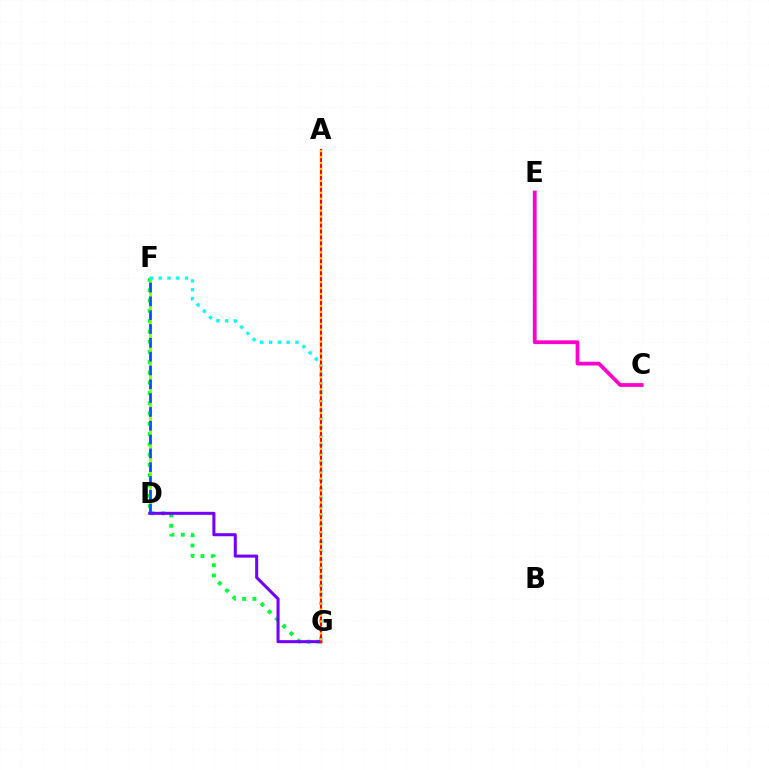{('C', 'E'): [{'color': '#ff00cf', 'line_style': 'solid', 'thickness': 2.71}], ('F', 'G'): [{'color': '#00ff39', 'line_style': 'dotted', 'thickness': 2.79}, {'color': '#00fff6', 'line_style': 'dotted', 'thickness': 2.39}], ('D', 'F'): [{'color': '#84ff00', 'line_style': 'solid', 'thickness': 1.99}, {'color': '#004bff', 'line_style': 'dashed', 'thickness': 1.88}], ('D', 'G'): [{'color': '#7200ff', 'line_style': 'solid', 'thickness': 2.19}], ('A', 'G'): [{'color': '#ff0000', 'line_style': 'solid', 'thickness': 1.56}, {'color': '#ffbd00', 'line_style': 'dotted', 'thickness': 1.62}]}